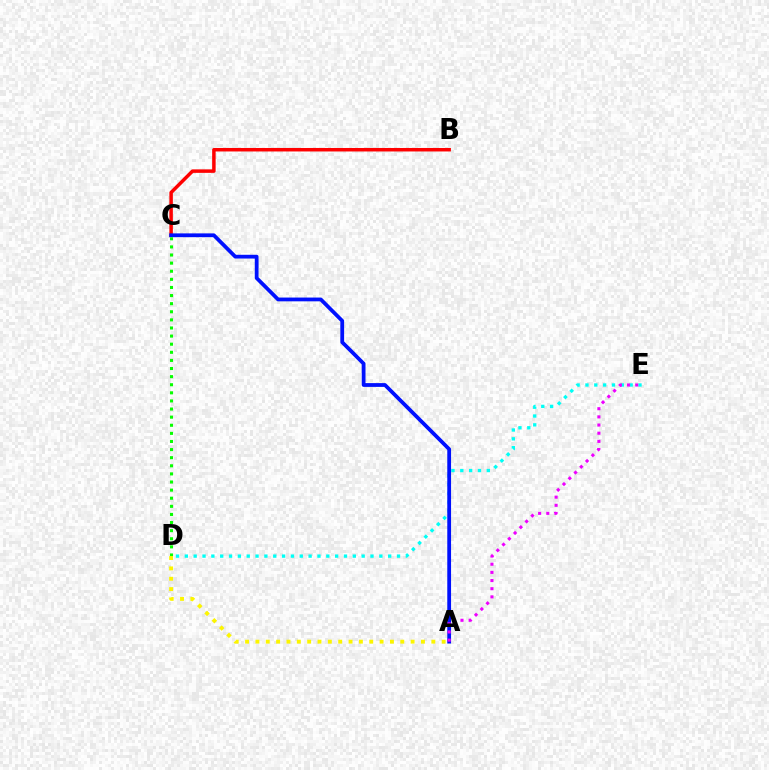{('D', 'E'): [{'color': '#00fff6', 'line_style': 'dotted', 'thickness': 2.4}], ('B', 'C'): [{'color': '#ff0000', 'line_style': 'solid', 'thickness': 2.51}], ('A', 'C'): [{'color': '#0010ff', 'line_style': 'solid', 'thickness': 2.72}], ('C', 'D'): [{'color': '#08ff00', 'line_style': 'dotted', 'thickness': 2.2}], ('A', 'D'): [{'color': '#fcf500', 'line_style': 'dotted', 'thickness': 2.81}], ('A', 'E'): [{'color': '#ee00ff', 'line_style': 'dotted', 'thickness': 2.22}]}